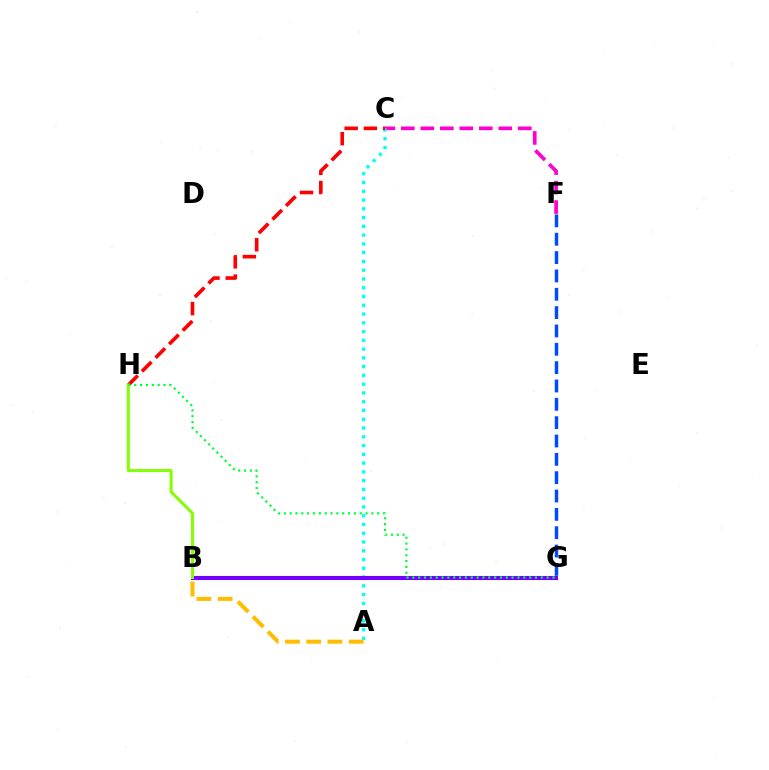{('C', 'F'): [{'color': '#ff00cf', 'line_style': 'dashed', 'thickness': 2.65}], ('A', 'C'): [{'color': '#00fff6', 'line_style': 'dotted', 'thickness': 2.38}], ('C', 'H'): [{'color': '#ff0000', 'line_style': 'dashed', 'thickness': 2.62}], ('B', 'G'): [{'color': '#7200ff', 'line_style': 'solid', 'thickness': 2.95}], ('A', 'B'): [{'color': '#ffbd00', 'line_style': 'dashed', 'thickness': 2.89}], ('B', 'H'): [{'color': '#84ff00', 'line_style': 'solid', 'thickness': 2.18}], ('G', 'H'): [{'color': '#00ff39', 'line_style': 'dotted', 'thickness': 1.59}], ('F', 'G'): [{'color': '#004bff', 'line_style': 'dashed', 'thickness': 2.49}]}